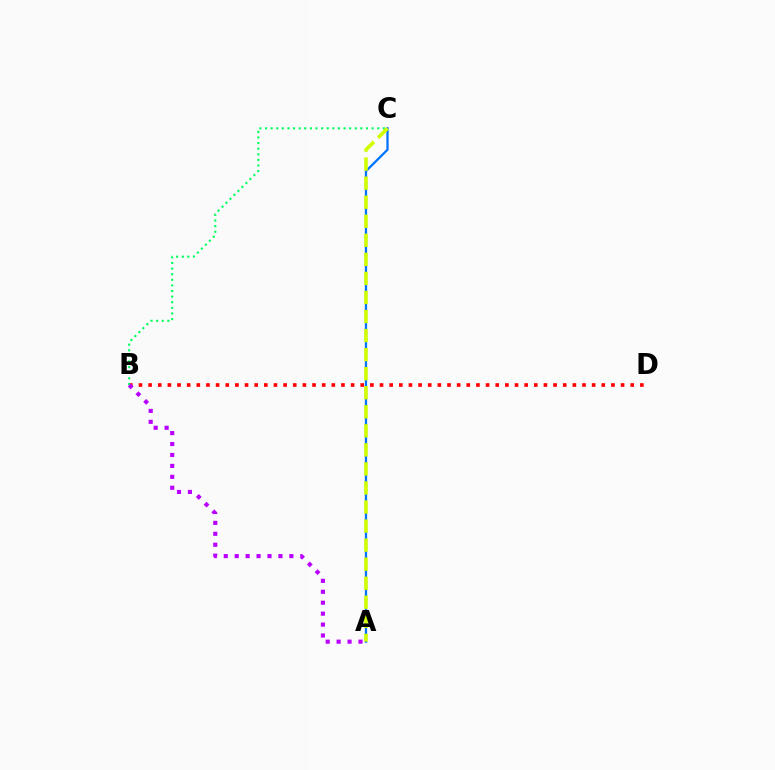{('B', 'D'): [{'color': '#ff0000', 'line_style': 'dotted', 'thickness': 2.62}], ('B', 'C'): [{'color': '#00ff5c', 'line_style': 'dotted', 'thickness': 1.52}], ('A', 'B'): [{'color': '#b900ff', 'line_style': 'dotted', 'thickness': 2.97}], ('A', 'C'): [{'color': '#0074ff', 'line_style': 'solid', 'thickness': 1.64}, {'color': '#d1ff00', 'line_style': 'dashed', 'thickness': 2.59}]}